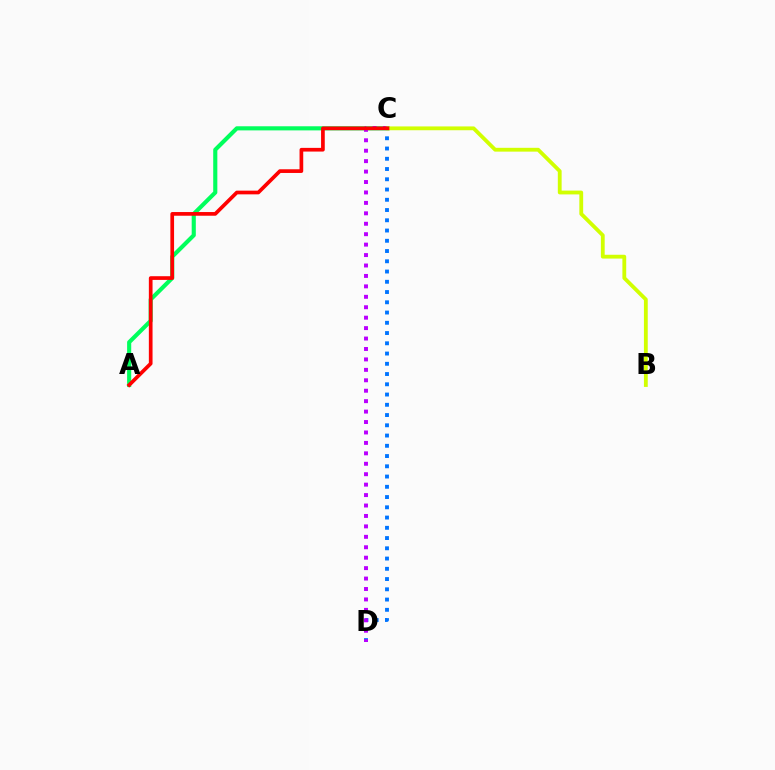{('A', 'C'): [{'color': '#00ff5c', 'line_style': 'solid', 'thickness': 2.96}, {'color': '#ff0000', 'line_style': 'solid', 'thickness': 2.66}], ('C', 'D'): [{'color': '#0074ff', 'line_style': 'dotted', 'thickness': 2.79}, {'color': '#b900ff', 'line_style': 'dotted', 'thickness': 2.84}], ('B', 'C'): [{'color': '#d1ff00', 'line_style': 'solid', 'thickness': 2.75}]}